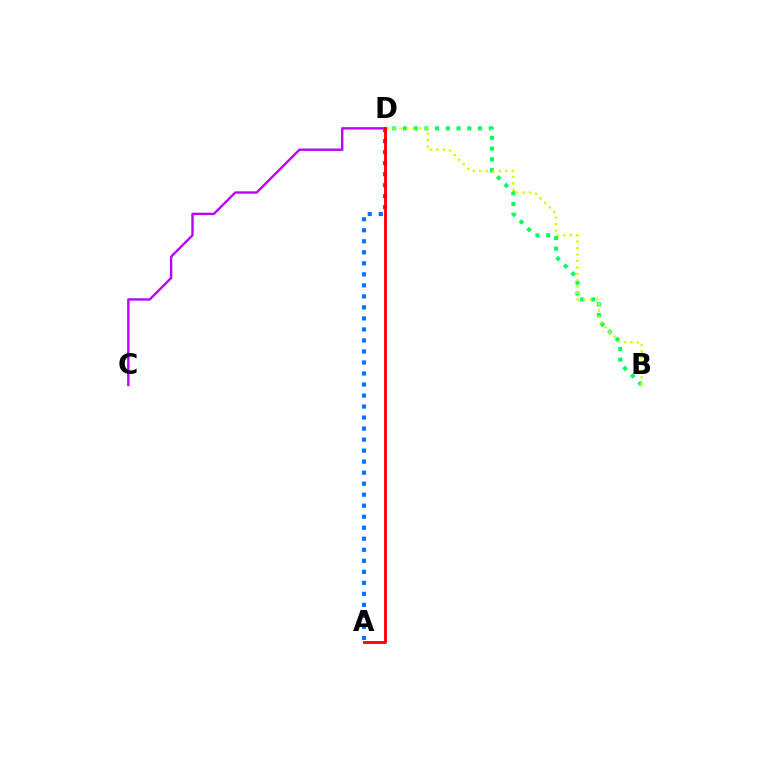{('B', 'D'): [{'color': '#00ff5c', 'line_style': 'dotted', 'thickness': 2.91}, {'color': '#d1ff00', 'line_style': 'dotted', 'thickness': 1.76}], ('C', 'D'): [{'color': '#b900ff', 'line_style': 'solid', 'thickness': 1.71}], ('A', 'D'): [{'color': '#0074ff', 'line_style': 'dotted', 'thickness': 2.99}, {'color': '#ff0000', 'line_style': 'solid', 'thickness': 2.07}]}